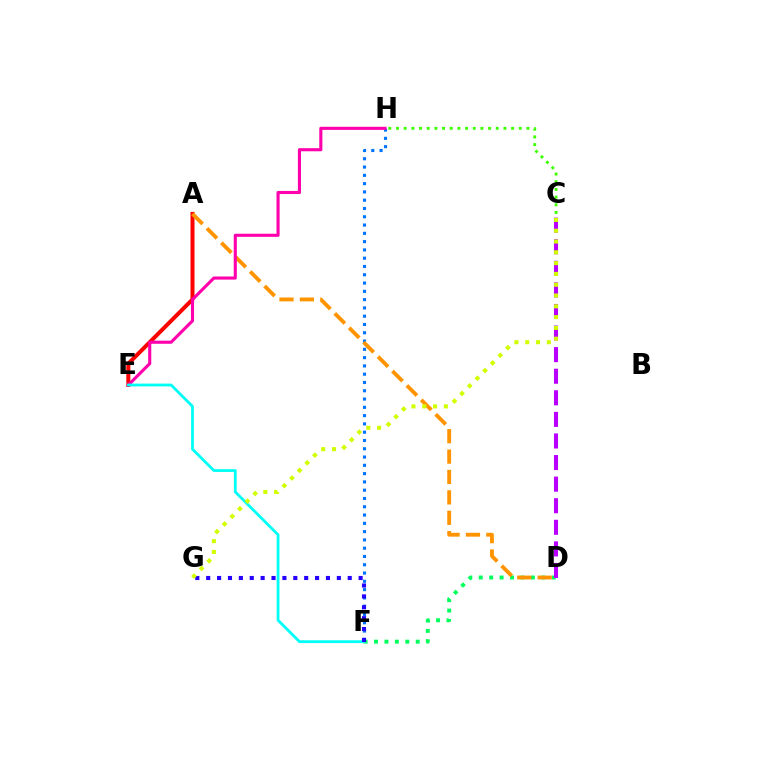{('F', 'H'): [{'color': '#0074ff', 'line_style': 'dotted', 'thickness': 2.25}], ('D', 'F'): [{'color': '#00ff5c', 'line_style': 'dotted', 'thickness': 2.83}], ('A', 'E'): [{'color': '#ff0000', 'line_style': 'solid', 'thickness': 2.89}], ('C', 'H'): [{'color': '#3dff00', 'line_style': 'dotted', 'thickness': 2.08}], ('A', 'D'): [{'color': '#ff9400', 'line_style': 'dashed', 'thickness': 2.77}], ('E', 'H'): [{'color': '#ff00ac', 'line_style': 'solid', 'thickness': 2.24}], ('E', 'F'): [{'color': '#00fff6', 'line_style': 'solid', 'thickness': 2.02}], ('F', 'G'): [{'color': '#2500ff', 'line_style': 'dotted', 'thickness': 2.96}], ('C', 'D'): [{'color': '#b900ff', 'line_style': 'dashed', 'thickness': 2.93}], ('C', 'G'): [{'color': '#d1ff00', 'line_style': 'dotted', 'thickness': 2.93}]}